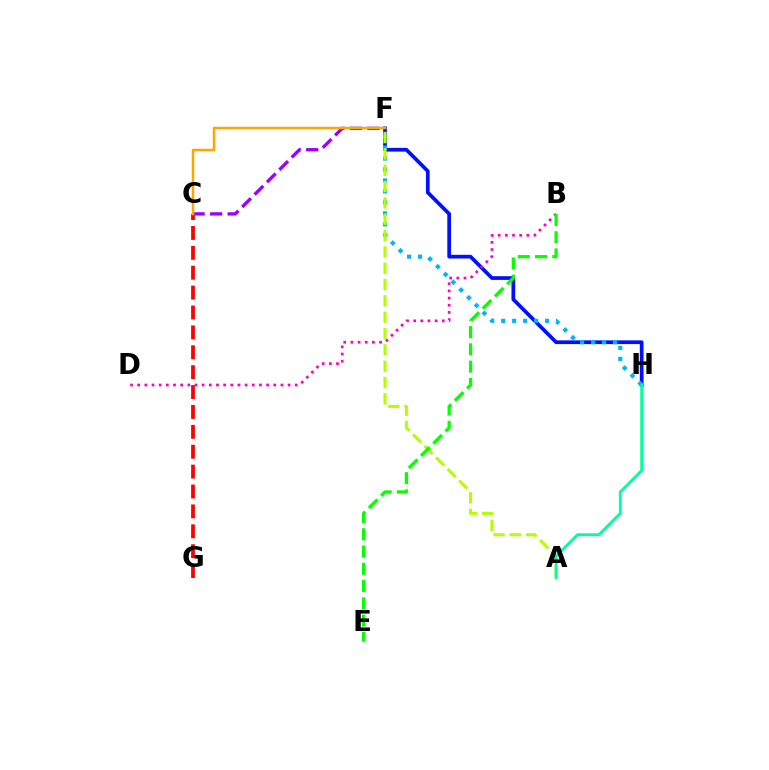{('F', 'H'): [{'color': '#0010ff', 'line_style': 'solid', 'thickness': 2.67}, {'color': '#00b5ff', 'line_style': 'dotted', 'thickness': 2.98}], ('C', 'G'): [{'color': '#ff0000', 'line_style': 'dashed', 'thickness': 2.7}], ('B', 'D'): [{'color': '#ff00bd', 'line_style': 'dotted', 'thickness': 1.95}], ('C', 'F'): [{'color': '#9b00ff', 'line_style': 'dashed', 'thickness': 2.38}, {'color': '#ffa500', 'line_style': 'solid', 'thickness': 1.79}], ('A', 'F'): [{'color': '#b3ff00', 'line_style': 'dashed', 'thickness': 2.22}], ('B', 'E'): [{'color': '#08ff00', 'line_style': 'dashed', 'thickness': 2.35}], ('A', 'H'): [{'color': '#00ff9d', 'line_style': 'solid', 'thickness': 2.04}]}